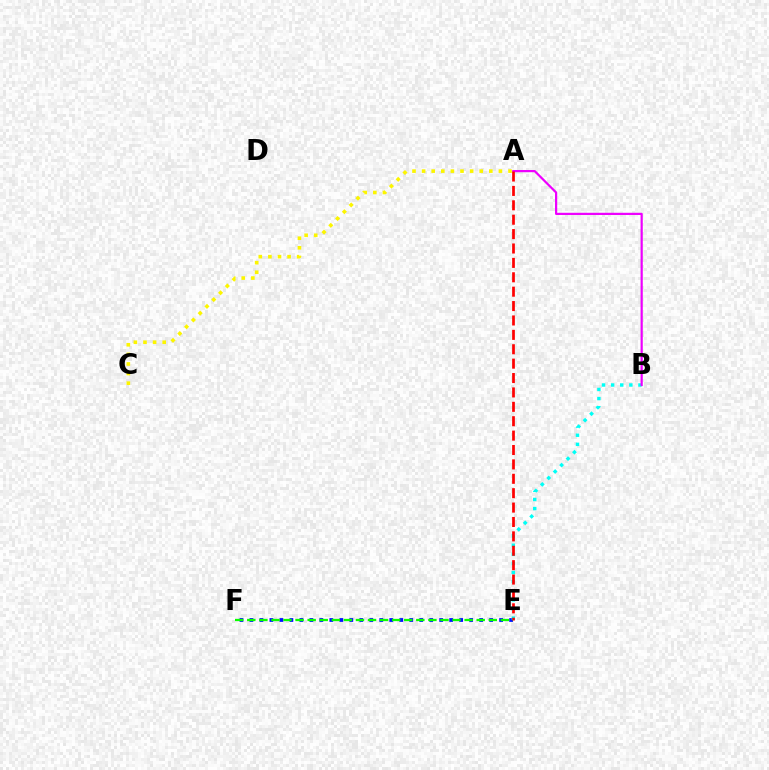{('E', 'F'): [{'color': '#0010ff', 'line_style': 'dotted', 'thickness': 2.71}, {'color': '#08ff00', 'line_style': 'dashed', 'thickness': 1.64}], ('A', 'C'): [{'color': '#fcf500', 'line_style': 'dotted', 'thickness': 2.61}], ('B', 'E'): [{'color': '#00fff6', 'line_style': 'dotted', 'thickness': 2.47}], ('A', 'B'): [{'color': '#ee00ff', 'line_style': 'solid', 'thickness': 1.59}], ('A', 'E'): [{'color': '#ff0000', 'line_style': 'dashed', 'thickness': 1.96}]}